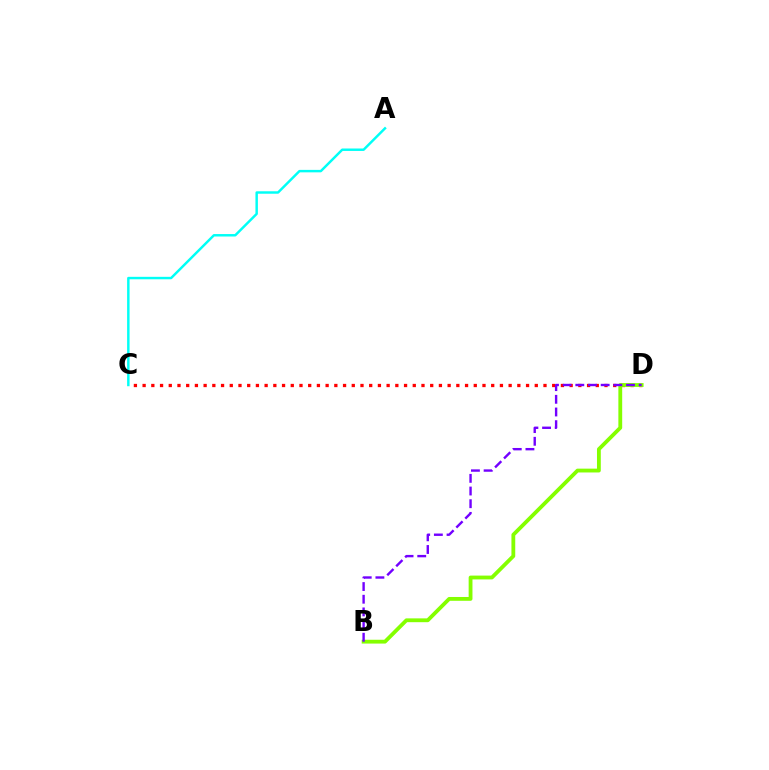{('C', 'D'): [{'color': '#ff0000', 'line_style': 'dotted', 'thickness': 2.37}], ('A', 'C'): [{'color': '#00fff6', 'line_style': 'solid', 'thickness': 1.77}], ('B', 'D'): [{'color': '#84ff00', 'line_style': 'solid', 'thickness': 2.75}, {'color': '#7200ff', 'line_style': 'dashed', 'thickness': 1.72}]}